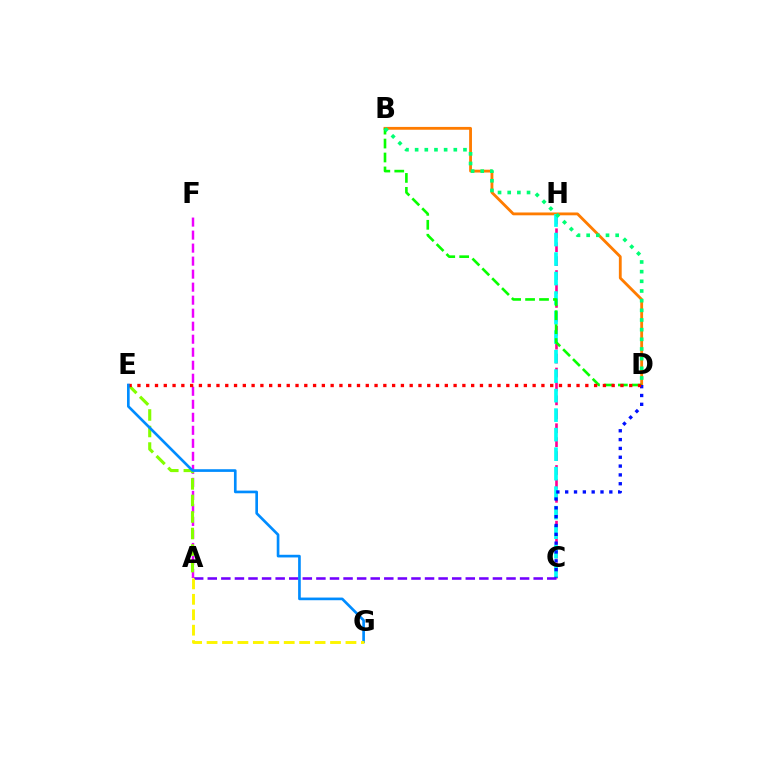{('B', 'D'): [{'color': '#ff7c00', 'line_style': 'solid', 'thickness': 2.04}, {'color': '#08ff00', 'line_style': 'dashed', 'thickness': 1.89}, {'color': '#00ff74', 'line_style': 'dotted', 'thickness': 2.63}], ('C', 'H'): [{'color': '#ff0094', 'line_style': 'dashed', 'thickness': 1.89}, {'color': '#00fff6', 'line_style': 'dashed', 'thickness': 2.65}], ('A', 'C'): [{'color': '#7200ff', 'line_style': 'dashed', 'thickness': 1.84}], ('A', 'F'): [{'color': '#ee00ff', 'line_style': 'dashed', 'thickness': 1.77}], ('C', 'D'): [{'color': '#0010ff', 'line_style': 'dotted', 'thickness': 2.4}], ('A', 'E'): [{'color': '#84ff00', 'line_style': 'dashed', 'thickness': 2.25}], ('D', 'E'): [{'color': '#ff0000', 'line_style': 'dotted', 'thickness': 2.39}], ('E', 'G'): [{'color': '#008cff', 'line_style': 'solid', 'thickness': 1.92}], ('A', 'G'): [{'color': '#fcf500', 'line_style': 'dashed', 'thickness': 2.1}]}